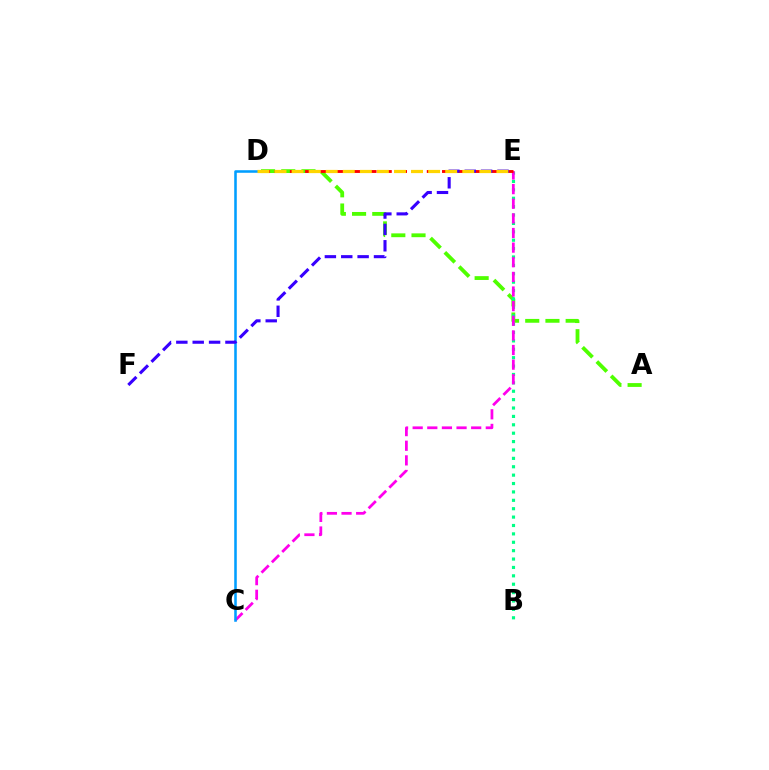{('A', 'D'): [{'color': '#4fff00', 'line_style': 'dashed', 'thickness': 2.75}], ('B', 'E'): [{'color': '#00ff86', 'line_style': 'dotted', 'thickness': 2.28}], ('C', 'E'): [{'color': '#ff00ed', 'line_style': 'dashed', 'thickness': 1.99}], ('D', 'E'): [{'color': '#ff0000', 'line_style': 'dashed', 'thickness': 2.07}, {'color': '#ffd500', 'line_style': 'dashed', 'thickness': 2.32}], ('C', 'D'): [{'color': '#009eff', 'line_style': 'solid', 'thickness': 1.84}], ('E', 'F'): [{'color': '#3700ff', 'line_style': 'dashed', 'thickness': 2.22}]}